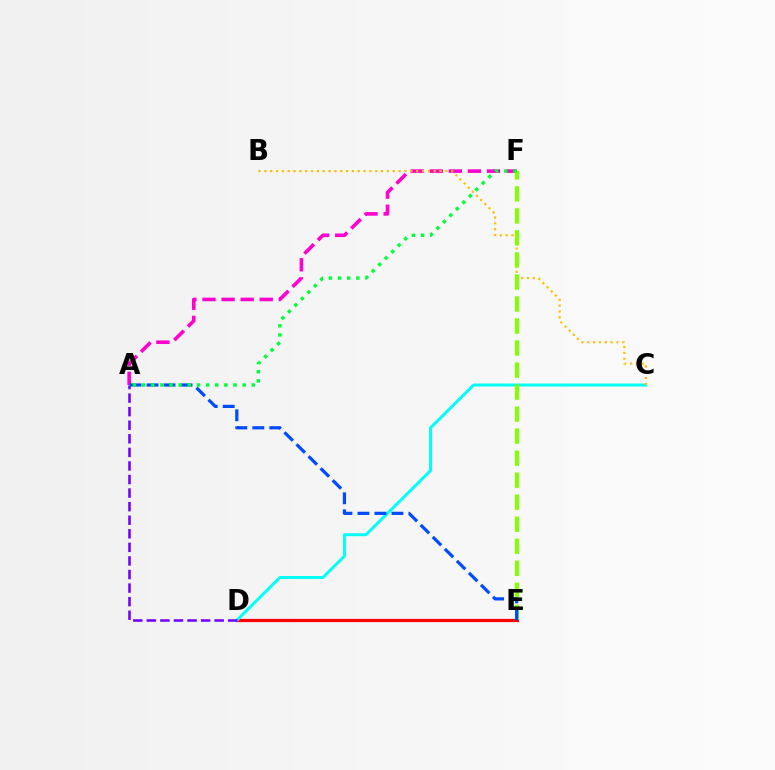{('D', 'E'): [{'color': '#ff0000', 'line_style': 'solid', 'thickness': 2.32}], ('A', 'F'): [{'color': '#ff00cf', 'line_style': 'dashed', 'thickness': 2.59}, {'color': '#00ff39', 'line_style': 'dotted', 'thickness': 2.48}], ('C', 'D'): [{'color': '#00fff6', 'line_style': 'solid', 'thickness': 2.14}], ('A', 'D'): [{'color': '#7200ff', 'line_style': 'dashed', 'thickness': 1.84}], ('B', 'C'): [{'color': '#ffbd00', 'line_style': 'dotted', 'thickness': 1.59}], ('E', 'F'): [{'color': '#84ff00', 'line_style': 'dashed', 'thickness': 2.99}], ('A', 'E'): [{'color': '#004bff', 'line_style': 'dashed', 'thickness': 2.31}]}